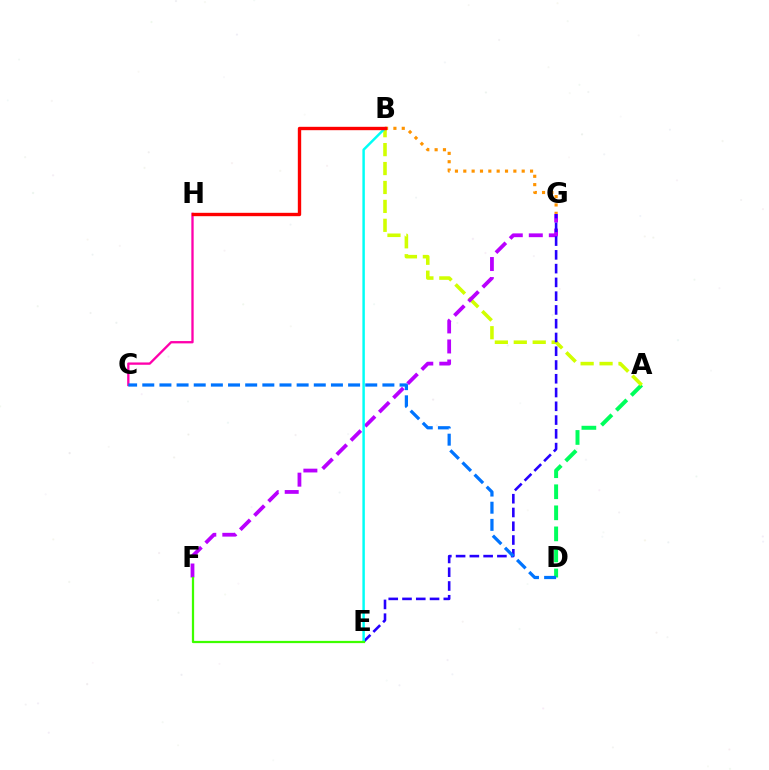{('A', 'D'): [{'color': '#00ff5c', 'line_style': 'dashed', 'thickness': 2.86}], ('A', 'B'): [{'color': '#d1ff00', 'line_style': 'dashed', 'thickness': 2.57}], ('F', 'G'): [{'color': '#b900ff', 'line_style': 'dashed', 'thickness': 2.72}], ('E', 'G'): [{'color': '#2500ff', 'line_style': 'dashed', 'thickness': 1.87}], ('B', 'E'): [{'color': '#00fff6', 'line_style': 'solid', 'thickness': 1.77}], ('C', 'H'): [{'color': '#ff00ac', 'line_style': 'solid', 'thickness': 1.67}], ('B', 'G'): [{'color': '#ff9400', 'line_style': 'dotted', 'thickness': 2.27}], ('B', 'H'): [{'color': '#ff0000', 'line_style': 'solid', 'thickness': 2.42}], ('C', 'D'): [{'color': '#0074ff', 'line_style': 'dashed', 'thickness': 2.33}], ('E', 'F'): [{'color': '#3dff00', 'line_style': 'solid', 'thickness': 1.61}]}